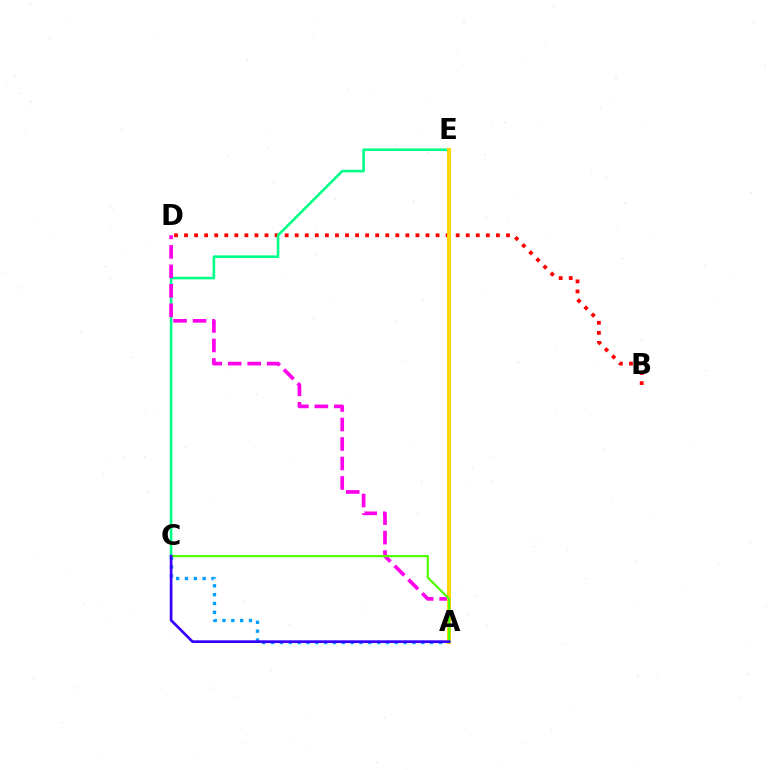{('A', 'C'): [{'color': '#009eff', 'line_style': 'dotted', 'thickness': 2.4}, {'color': '#4fff00', 'line_style': 'solid', 'thickness': 1.59}, {'color': '#3700ff', 'line_style': 'solid', 'thickness': 1.95}], ('B', 'D'): [{'color': '#ff0000', 'line_style': 'dotted', 'thickness': 2.73}], ('C', 'E'): [{'color': '#00ff86', 'line_style': 'solid', 'thickness': 1.87}], ('A', 'D'): [{'color': '#ff00ed', 'line_style': 'dashed', 'thickness': 2.65}], ('A', 'E'): [{'color': '#ffd500', 'line_style': 'solid', 'thickness': 2.85}]}